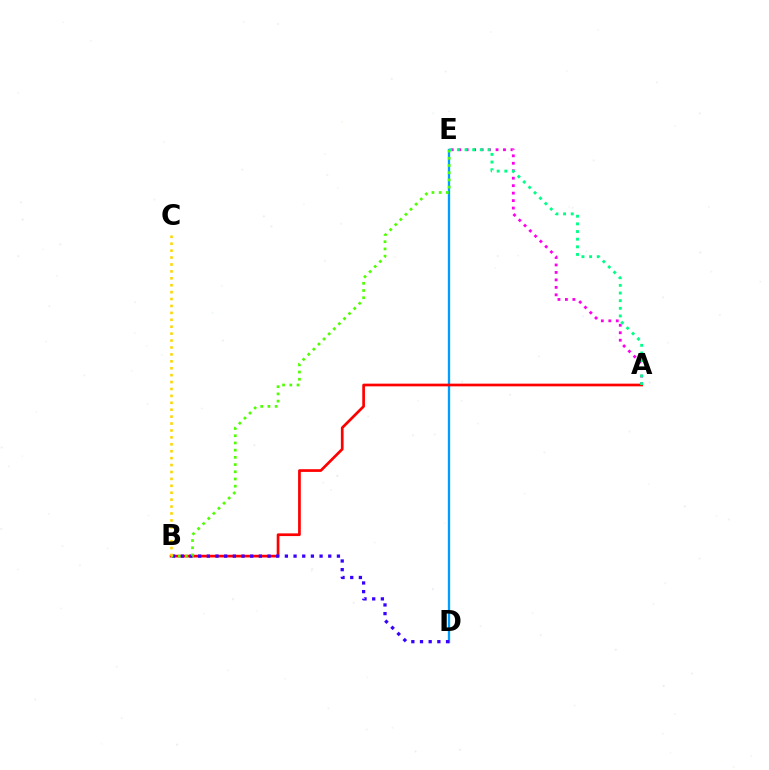{('A', 'E'): [{'color': '#ff00ed', 'line_style': 'dotted', 'thickness': 2.03}, {'color': '#00ff86', 'line_style': 'dotted', 'thickness': 2.08}], ('D', 'E'): [{'color': '#009eff', 'line_style': 'solid', 'thickness': 1.68}], ('A', 'B'): [{'color': '#ff0000', 'line_style': 'solid', 'thickness': 1.95}], ('B', 'D'): [{'color': '#3700ff', 'line_style': 'dotted', 'thickness': 2.36}], ('B', 'E'): [{'color': '#4fff00', 'line_style': 'dotted', 'thickness': 1.96}], ('B', 'C'): [{'color': '#ffd500', 'line_style': 'dotted', 'thickness': 1.88}]}